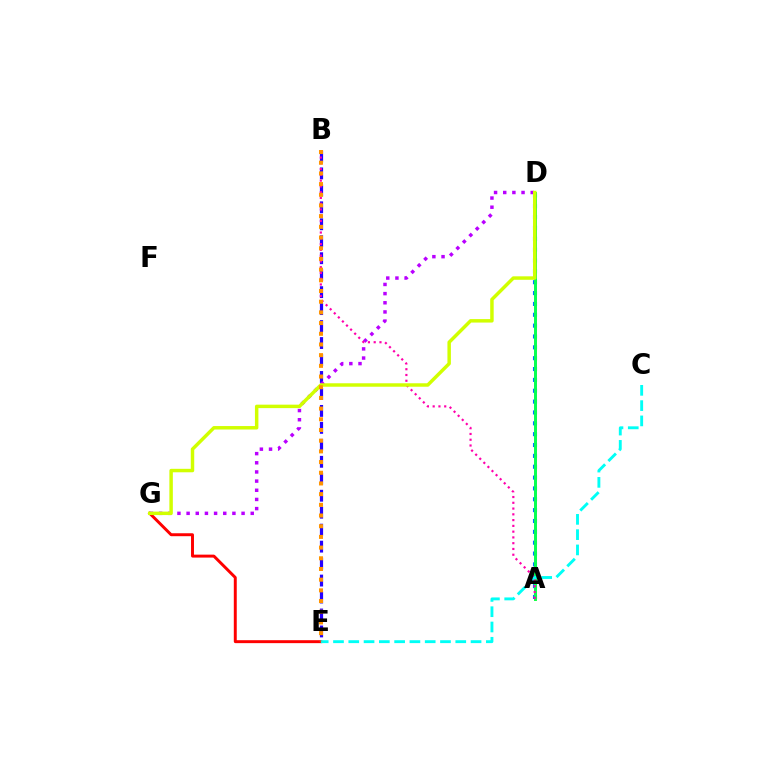{('B', 'E'): [{'color': '#2500ff', 'line_style': 'dashed', 'thickness': 2.3}, {'color': '#ff9400', 'line_style': 'dotted', 'thickness': 2.9}], ('A', 'D'): [{'color': '#0074ff', 'line_style': 'dotted', 'thickness': 2.95}, {'color': '#3dff00', 'line_style': 'solid', 'thickness': 2.07}, {'color': '#00ff5c', 'line_style': 'solid', 'thickness': 1.85}], ('D', 'G'): [{'color': '#b900ff', 'line_style': 'dotted', 'thickness': 2.49}, {'color': '#d1ff00', 'line_style': 'solid', 'thickness': 2.49}], ('E', 'G'): [{'color': '#ff0000', 'line_style': 'solid', 'thickness': 2.12}], ('C', 'E'): [{'color': '#00fff6', 'line_style': 'dashed', 'thickness': 2.08}], ('A', 'B'): [{'color': '#ff00ac', 'line_style': 'dotted', 'thickness': 1.57}]}